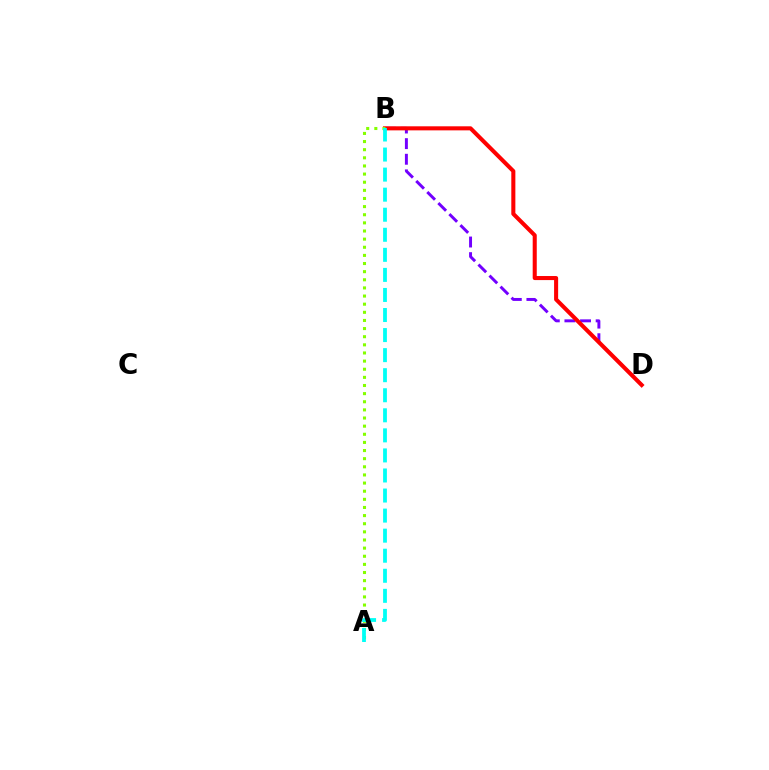{('B', 'D'): [{'color': '#7200ff', 'line_style': 'dashed', 'thickness': 2.12}, {'color': '#ff0000', 'line_style': 'solid', 'thickness': 2.92}], ('A', 'B'): [{'color': '#84ff00', 'line_style': 'dotted', 'thickness': 2.21}, {'color': '#00fff6', 'line_style': 'dashed', 'thickness': 2.72}]}